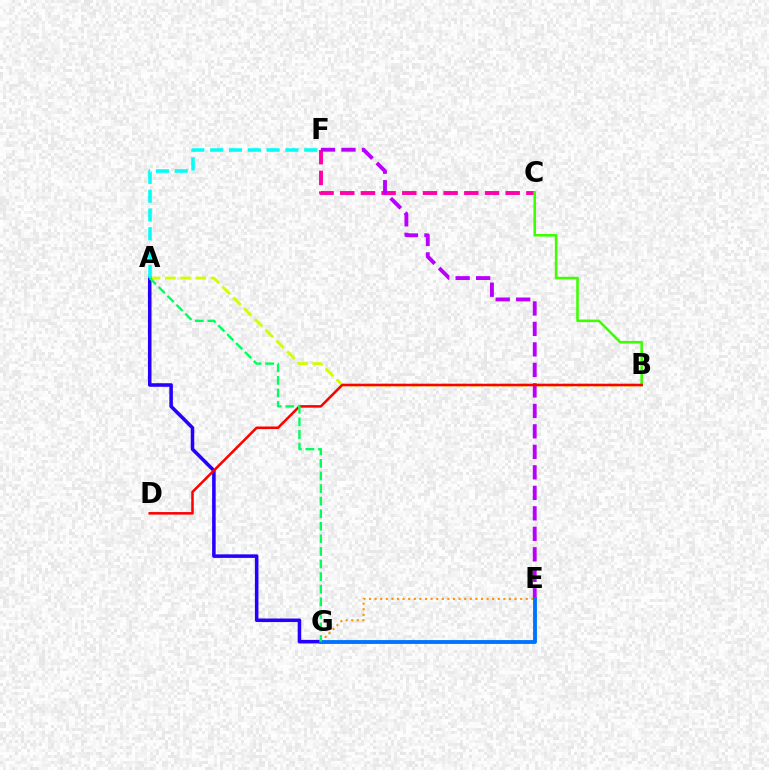{('C', 'F'): [{'color': '#ff00ac', 'line_style': 'dashed', 'thickness': 2.81}], ('A', 'B'): [{'color': '#d1ff00', 'line_style': 'dashed', 'thickness': 2.07}], ('B', 'C'): [{'color': '#3dff00', 'line_style': 'solid', 'thickness': 1.85}], ('E', 'F'): [{'color': '#b900ff', 'line_style': 'dashed', 'thickness': 2.78}], ('A', 'G'): [{'color': '#2500ff', 'line_style': 'solid', 'thickness': 2.55}, {'color': '#00ff5c', 'line_style': 'dashed', 'thickness': 1.71}], ('A', 'F'): [{'color': '#00fff6', 'line_style': 'dashed', 'thickness': 2.56}], ('E', 'G'): [{'color': '#ff9400', 'line_style': 'dotted', 'thickness': 1.52}, {'color': '#0074ff', 'line_style': 'solid', 'thickness': 2.77}], ('B', 'D'): [{'color': '#ff0000', 'line_style': 'solid', 'thickness': 1.82}]}